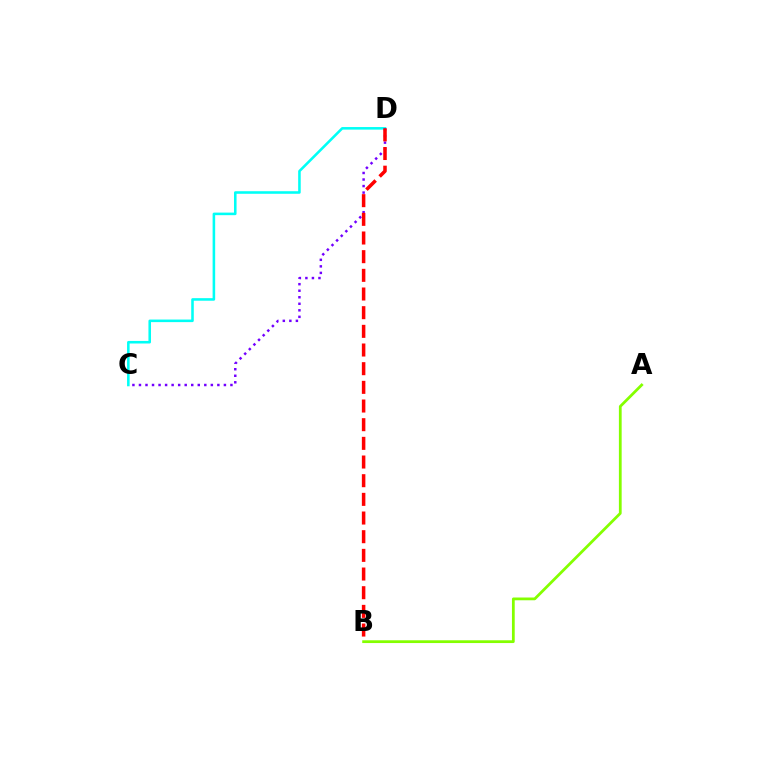{('A', 'B'): [{'color': '#84ff00', 'line_style': 'solid', 'thickness': 1.99}], ('C', 'D'): [{'color': '#00fff6', 'line_style': 'solid', 'thickness': 1.85}, {'color': '#7200ff', 'line_style': 'dotted', 'thickness': 1.78}], ('B', 'D'): [{'color': '#ff0000', 'line_style': 'dashed', 'thickness': 2.54}]}